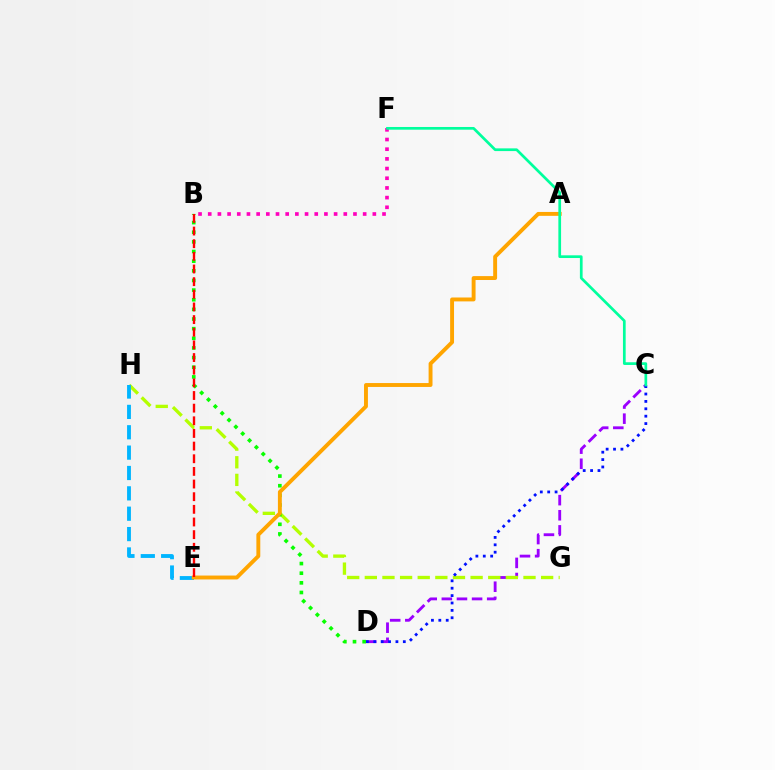{('C', 'D'): [{'color': '#9b00ff', 'line_style': 'dashed', 'thickness': 2.05}, {'color': '#0010ff', 'line_style': 'dotted', 'thickness': 2.01}], ('G', 'H'): [{'color': '#b3ff00', 'line_style': 'dashed', 'thickness': 2.39}], ('B', 'D'): [{'color': '#08ff00', 'line_style': 'dotted', 'thickness': 2.62}], ('E', 'H'): [{'color': '#00b5ff', 'line_style': 'dashed', 'thickness': 2.77}], ('B', 'F'): [{'color': '#ff00bd', 'line_style': 'dotted', 'thickness': 2.63}], ('A', 'E'): [{'color': '#ffa500', 'line_style': 'solid', 'thickness': 2.81}], ('B', 'E'): [{'color': '#ff0000', 'line_style': 'dashed', 'thickness': 1.72}], ('C', 'F'): [{'color': '#00ff9d', 'line_style': 'solid', 'thickness': 1.95}]}